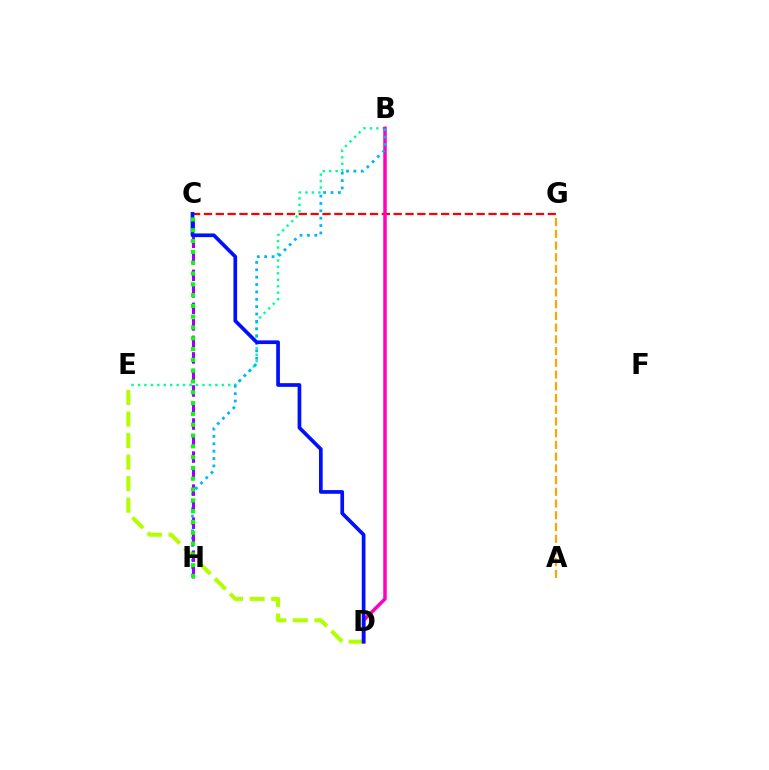{('C', 'G'): [{'color': '#ff0000', 'line_style': 'dashed', 'thickness': 1.61}], ('B', 'E'): [{'color': '#00ff9d', 'line_style': 'dotted', 'thickness': 1.75}], ('B', 'D'): [{'color': '#ff00bd', 'line_style': 'solid', 'thickness': 2.5}], ('B', 'H'): [{'color': '#00b5ff', 'line_style': 'dotted', 'thickness': 2.0}], ('A', 'G'): [{'color': '#ffa500', 'line_style': 'dashed', 'thickness': 1.59}], ('D', 'E'): [{'color': '#b3ff00', 'line_style': 'dashed', 'thickness': 2.93}], ('C', 'H'): [{'color': '#9b00ff', 'line_style': 'dashed', 'thickness': 2.24}, {'color': '#08ff00', 'line_style': 'dotted', 'thickness': 2.94}], ('C', 'D'): [{'color': '#0010ff', 'line_style': 'solid', 'thickness': 2.66}]}